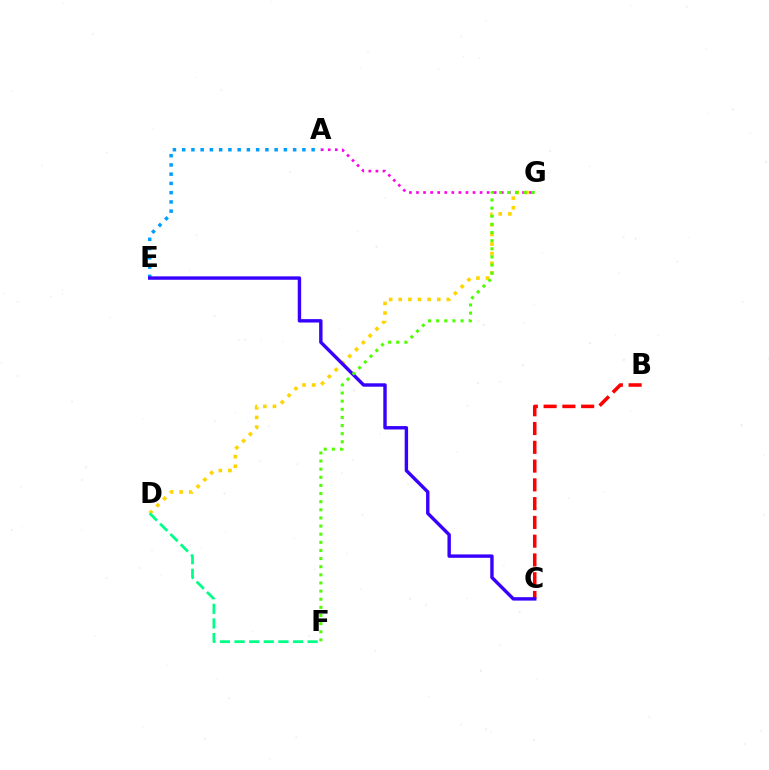{('A', 'E'): [{'color': '#009eff', 'line_style': 'dotted', 'thickness': 2.51}], ('A', 'G'): [{'color': '#ff00ed', 'line_style': 'dotted', 'thickness': 1.92}], ('B', 'C'): [{'color': '#ff0000', 'line_style': 'dashed', 'thickness': 2.55}], ('D', 'G'): [{'color': '#ffd500', 'line_style': 'dotted', 'thickness': 2.61}], ('C', 'E'): [{'color': '#3700ff', 'line_style': 'solid', 'thickness': 2.45}], ('D', 'F'): [{'color': '#00ff86', 'line_style': 'dashed', 'thickness': 1.99}], ('F', 'G'): [{'color': '#4fff00', 'line_style': 'dotted', 'thickness': 2.21}]}